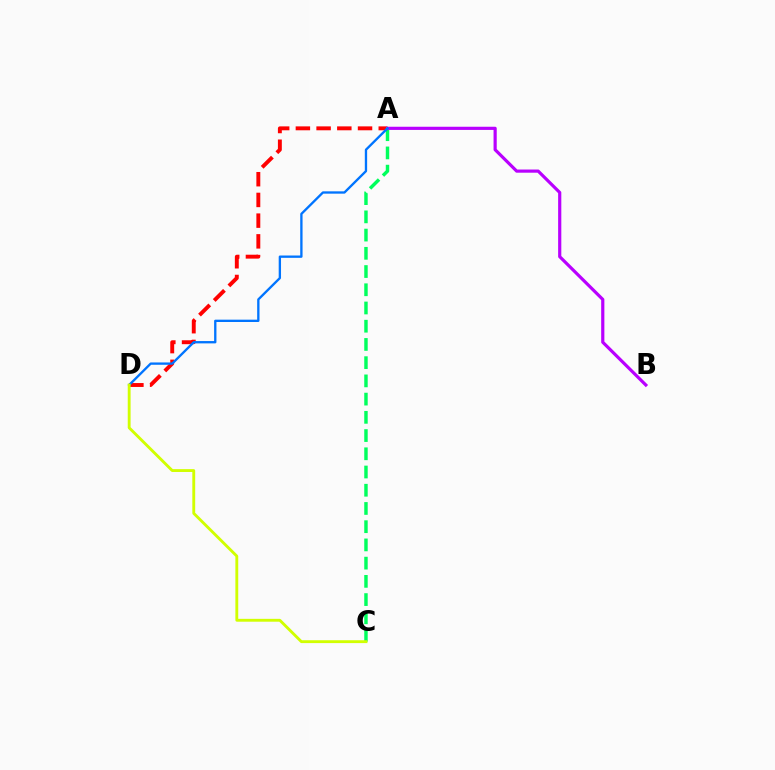{('A', 'C'): [{'color': '#00ff5c', 'line_style': 'dashed', 'thickness': 2.48}], ('A', 'D'): [{'color': '#ff0000', 'line_style': 'dashed', 'thickness': 2.81}, {'color': '#0074ff', 'line_style': 'solid', 'thickness': 1.68}], ('A', 'B'): [{'color': '#b900ff', 'line_style': 'solid', 'thickness': 2.29}], ('C', 'D'): [{'color': '#d1ff00', 'line_style': 'solid', 'thickness': 2.06}]}